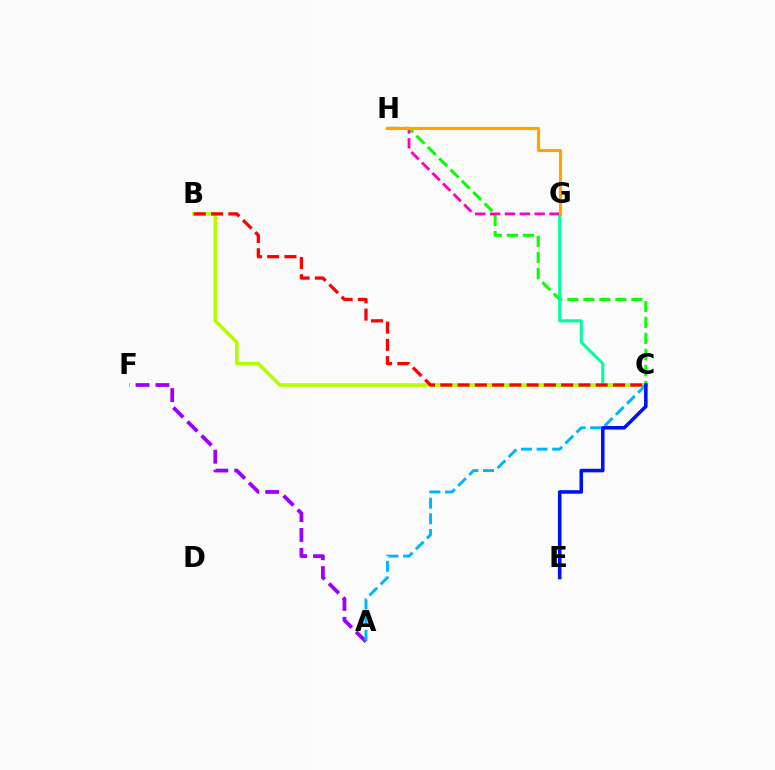{('A', 'F'): [{'color': '#9b00ff', 'line_style': 'dashed', 'thickness': 2.7}], ('C', 'H'): [{'color': '#08ff00', 'line_style': 'dashed', 'thickness': 2.17}], ('C', 'G'): [{'color': '#00ff9d', 'line_style': 'solid', 'thickness': 2.25}], ('B', 'C'): [{'color': '#b3ff00', 'line_style': 'solid', 'thickness': 2.6}, {'color': '#ff0000', 'line_style': 'dashed', 'thickness': 2.35}], ('A', 'C'): [{'color': '#00b5ff', 'line_style': 'dashed', 'thickness': 2.12}], ('G', 'H'): [{'color': '#ff00bd', 'line_style': 'dashed', 'thickness': 2.02}, {'color': '#ffa500', 'line_style': 'solid', 'thickness': 2.27}], ('C', 'E'): [{'color': '#0010ff', 'line_style': 'solid', 'thickness': 2.56}]}